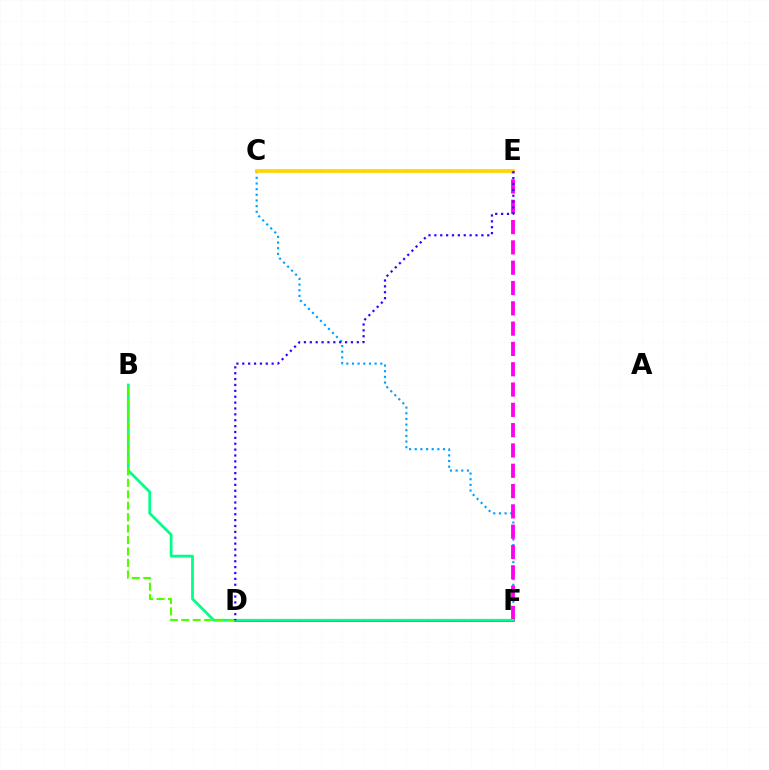{('C', 'F'): [{'color': '#009eff', 'line_style': 'dotted', 'thickness': 1.54}], ('E', 'F'): [{'color': '#ff00ed', 'line_style': 'dashed', 'thickness': 2.76}], ('D', 'F'): [{'color': '#ff0000', 'line_style': 'solid', 'thickness': 2.0}], ('B', 'F'): [{'color': '#00ff86', 'line_style': 'solid', 'thickness': 1.98}], ('C', 'E'): [{'color': '#ffd500', 'line_style': 'solid', 'thickness': 2.66}], ('B', 'D'): [{'color': '#4fff00', 'line_style': 'dashed', 'thickness': 1.55}], ('D', 'E'): [{'color': '#3700ff', 'line_style': 'dotted', 'thickness': 1.6}]}